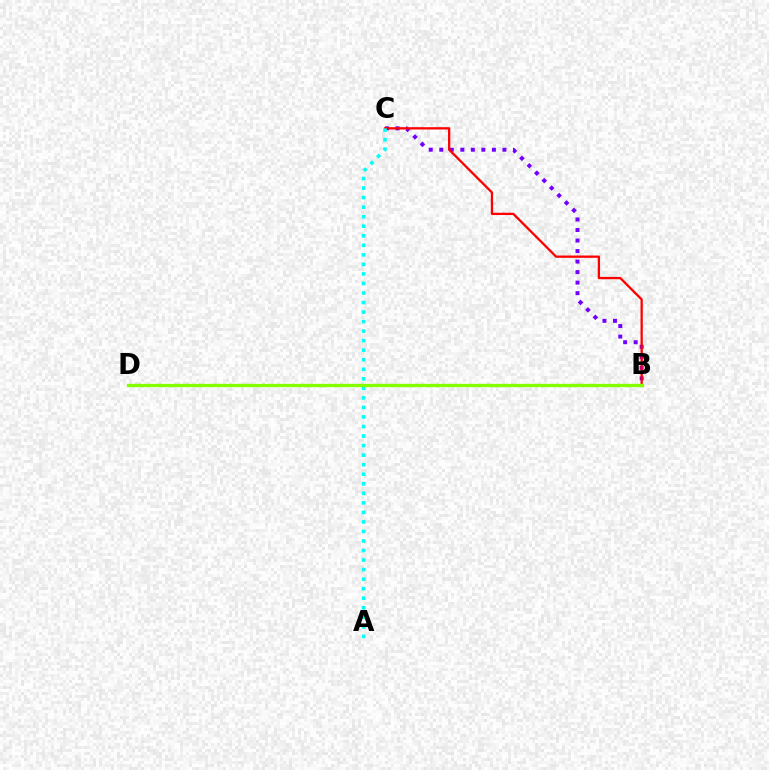{('B', 'C'): [{'color': '#7200ff', 'line_style': 'dotted', 'thickness': 2.86}, {'color': '#ff0000', 'line_style': 'solid', 'thickness': 1.65}], ('A', 'C'): [{'color': '#00fff6', 'line_style': 'dotted', 'thickness': 2.59}], ('B', 'D'): [{'color': '#84ff00', 'line_style': 'solid', 'thickness': 2.4}]}